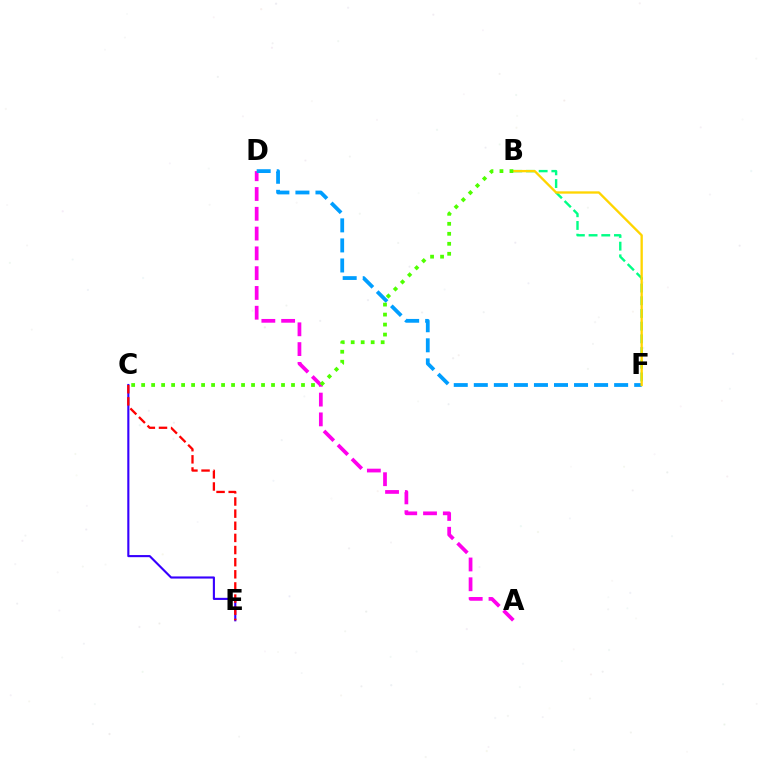{('A', 'D'): [{'color': '#ff00ed', 'line_style': 'dashed', 'thickness': 2.69}], ('C', 'E'): [{'color': '#3700ff', 'line_style': 'solid', 'thickness': 1.53}, {'color': '#ff0000', 'line_style': 'dashed', 'thickness': 1.65}], ('B', 'F'): [{'color': '#00ff86', 'line_style': 'dashed', 'thickness': 1.72}, {'color': '#ffd500', 'line_style': 'solid', 'thickness': 1.68}], ('D', 'F'): [{'color': '#009eff', 'line_style': 'dashed', 'thickness': 2.72}], ('B', 'C'): [{'color': '#4fff00', 'line_style': 'dotted', 'thickness': 2.71}]}